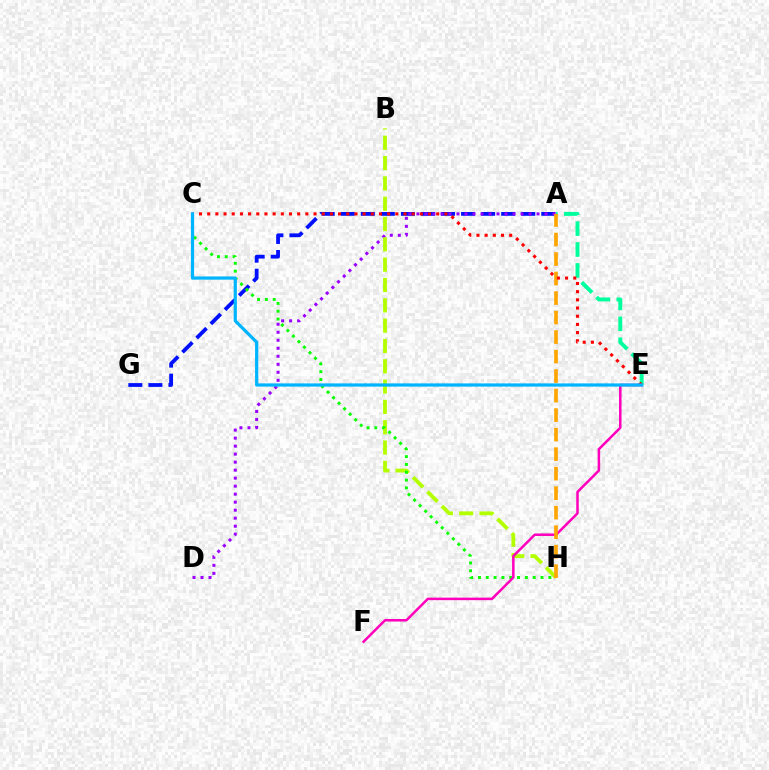{('A', 'E'): [{'color': '#00ff9d', 'line_style': 'dashed', 'thickness': 2.84}], ('A', 'G'): [{'color': '#0010ff', 'line_style': 'dashed', 'thickness': 2.72}], ('A', 'D'): [{'color': '#9b00ff', 'line_style': 'dotted', 'thickness': 2.18}], ('B', 'H'): [{'color': '#b3ff00', 'line_style': 'dashed', 'thickness': 2.76}], ('C', 'H'): [{'color': '#08ff00', 'line_style': 'dotted', 'thickness': 2.12}], ('E', 'F'): [{'color': '#ff00bd', 'line_style': 'solid', 'thickness': 1.81}], ('A', 'H'): [{'color': '#ffa500', 'line_style': 'dashed', 'thickness': 2.65}], ('C', 'E'): [{'color': '#ff0000', 'line_style': 'dotted', 'thickness': 2.22}, {'color': '#00b5ff', 'line_style': 'solid', 'thickness': 2.32}]}